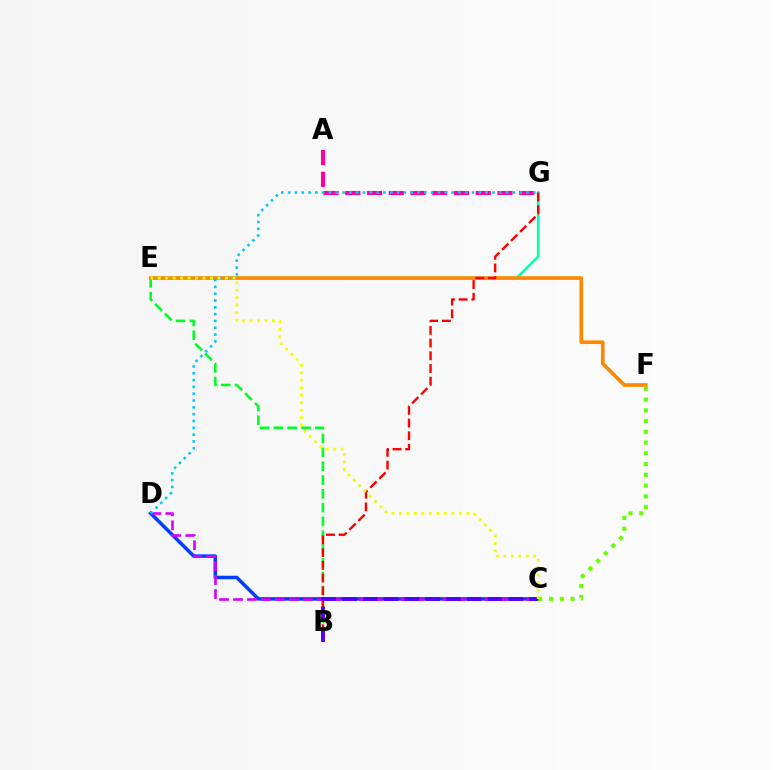{('C', 'D'): [{'color': '#003fff', 'line_style': 'solid', 'thickness': 2.55}, {'color': '#d600ff', 'line_style': 'dashed', 'thickness': 1.9}], ('B', 'E'): [{'color': '#00ff27', 'line_style': 'dashed', 'thickness': 1.88}], ('E', 'G'): [{'color': '#00ffaf', 'line_style': 'solid', 'thickness': 1.89}], ('E', 'F'): [{'color': '#ff8800', 'line_style': 'solid', 'thickness': 2.62}], ('A', 'G'): [{'color': '#ff00a0', 'line_style': 'dashed', 'thickness': 2.95}], ('B', 'G'): [{'color': '#ff0000', 'line_style': 'dashed', 'thickness': 1.73}], ('D', 'G'): [{'color': '#00c7ff', 'line_style': 'dotted', 'thickness': 1.85}], ('B', 'C'): [{'color': '#4f00ff', 'line_style': 'dashed', 'thickness': 2.82}], ('C', 'F'): [{'color': '#66ff00', 'line_style': 'dotted', 'thickness': 2.92}], ('C', 'E'): [{'color': '#eeff00', 'line_style': 'dotted', 'thickness': 2.03}]}